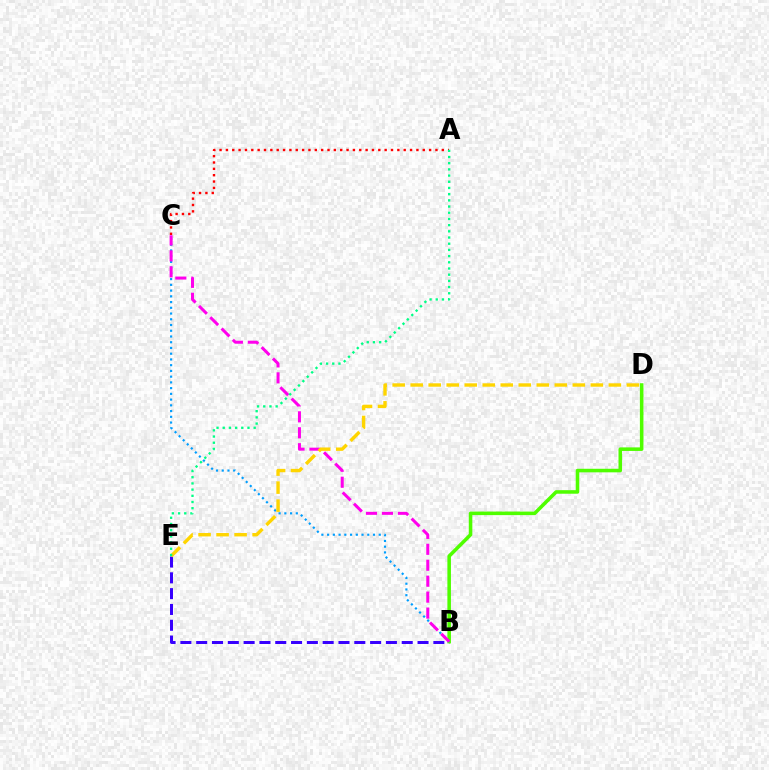{('B', 'E'): [{'color': '#3700ff', 'line_style': 'dashed', 'thickness': 2.15}], ('B', 'D'): [{'color': '#4fff00', 'line_style': 'solid', 'thickness': 2.56}], ('A', 'C'): [{'color': '#ff0000', 'line_style': 'dotted', 'thickness': 1.73}], ('B', 'C'): [{'color': '#009eff', 'line_style': 'dotted', 'thickness': 1.56}, {'color': '#ff00ed', 'line_style': 'dashed', 'thickness': 2.17}], ('D', 'E'): [{'color': '#ffd500', 'line_style': 'dashed', 'thickness': 2.45}], ('A', 'E'): [{'color': '#00ff86', 'line_style': 'dotted', 'thickness': 1.68}]}